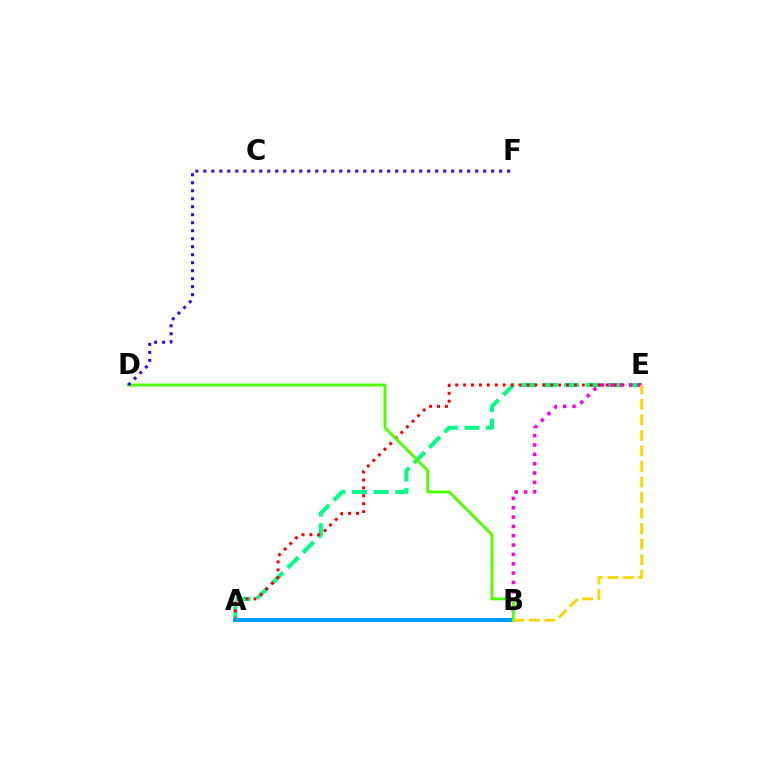{('A', 'E'): [{'color': '#00ff86', 'line_style': 'dashed', 'thickness': 2.94}, {'color': '#ff0000', 'line_style': 'dotted', 'thickness': 2.15}], ('B', 'E'): [{'color': '#ff00ed', 'line_style': 'dotted', 'thickness': 2.54}, {'color': '#ffd500', 'line_style': 'dashed', 'thickness': 2.11}], ('A', 'B'): [{'color': '#009eff', 'line_style': 'solid', 'thickness': 2.9}], ('B', 'D'): [{'color': '#4fff00', 'line_style': 'solid', 'thickness': 2.07}], ('D', 'F'): [{'color': '#3700ff', 'line_style': 'dotted', 'thickness': 2.17}]}